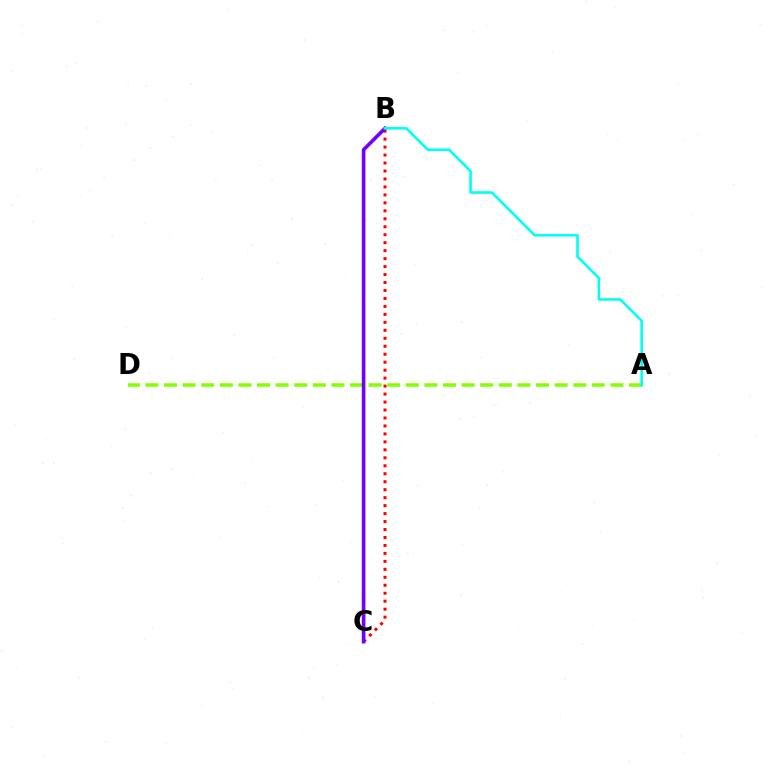{('B', 'C'): [{'color': '#ff0000', 'line_style': 'dotted', 'thickness': 2.16}, {'color': '#7200ff', 'line_style': 'solid', 'thickness': 2.61}], ('A', 'D'): [{'color': '#84ff00', 'line_style': 'dashed', 'thickness': 2.53}], ('A', 'B'): [{'color': '#00fff6', 'line_style': 'solid', 'thickness': 1.88}]}